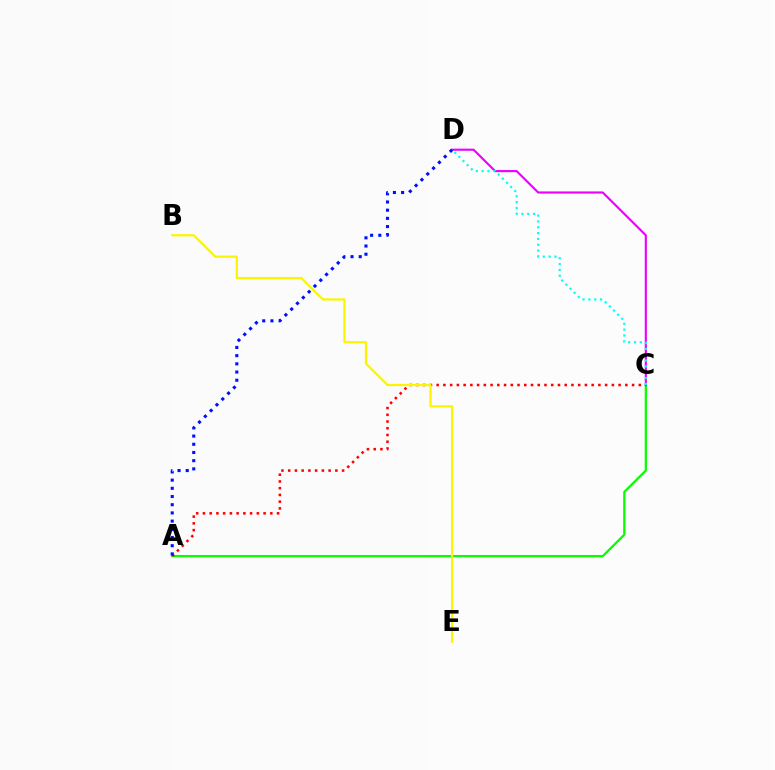{('A', 'C'): [{'color': '#08ff00', 'line_style': 'solid', 'thickness': 1.63}, {'color': '#ff0000', 'line_style': 'dotted', 'thickness': 1.83}], ('C', 'D'): [{'color': '#ee00ff', 'line_style': 'solid', 'thickness': 1.55}, {'color': '#00fff6', 'line_style': 'dotted', 'thickness': 1.58}], ('A', 'D'): [{'color': '#0010ff', 'line_style': 'dotted', 'thickness': 2.23}], ('B', 'E'): [{'color': '#fcf500', 'line_style': 'solid', 'thickness': 1.62}]}